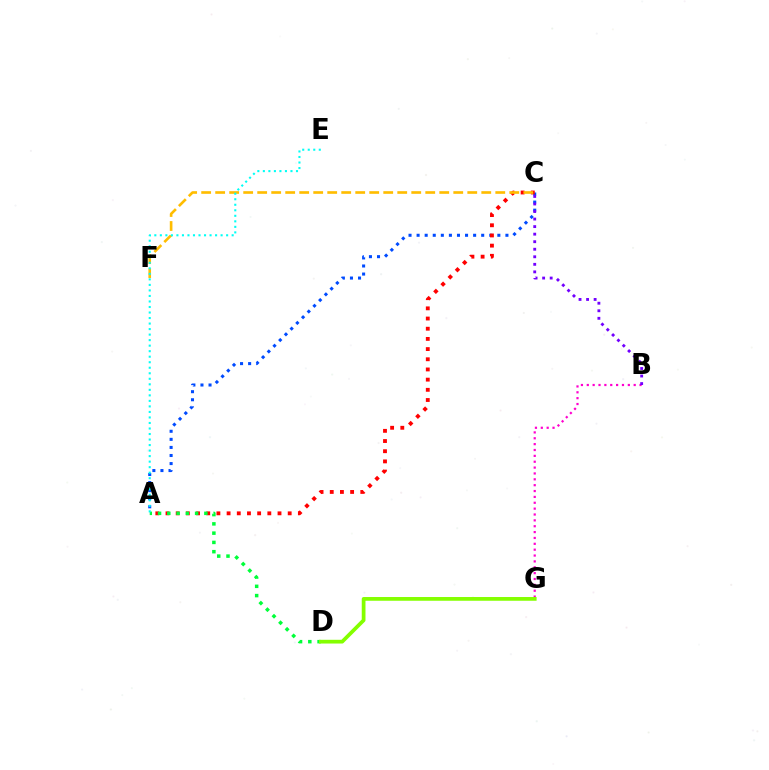{('A', 'C'): [{'color': '#004bff', 'line_style': 'dotted', 'thickness': 2.19}, {'color': '#ff0000', 'line_style': 'dotted', 'thickness': 2.77}], ('B', 'G'): [{'color': '#ff00cf', 'line_style': 'dotted', 'thickness': 1.59}], ('A', 'D'): [{'color': '#00ff39', 'line_style': 'dotted', 'thickness': 2.52}], ('B', 'C'): [{'color': '#7200ff', 'line_style': 'dotted', 'thickness': 2.05}], ('D', 'G'): [{'color': '#84ff00', 'line_style': 'solid', 'thickness': 2.69}], ('C', 'F'): [{'color': '#ffbd00', 'line_style': 'dashed', 'thickness': 1.9}], ('A', 'E'): [{'color': '#00fff6', 'line_style': 'dotted', 'thickness': 1.5}]}